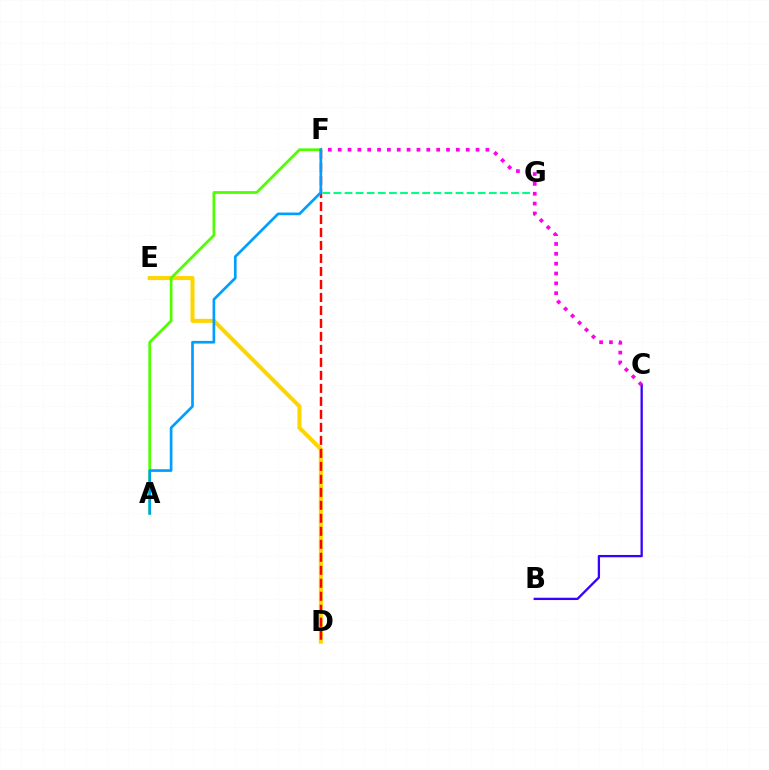{('D', 'E'): [{'color': '#ffd500', 'line_style': 'solid', 'thickness': 2.9}], ('A', 'F'): [{'color': '#4fff00', 'line_style': 'solid', 'thickness': 1.98}, {'color': '#009eff', 'line_style': 'solid', 'thickness': 1.93}], ('B', 'C'): [{'color': '#3700ff', 'line_style': 'solid', 'thickness': 1.66}], ('D', 'F'): [{'color': '#ff0000', 'line_style': 'dashed', 'thickness': 1.76}], ('F', 'G'): [{'color': '#00ff86', 'line_style': 'dashed', 'thickness': 1.51}], ('C', 'F'): [{'color': '#ff00ed', 'line_style': 'dotted', 'thickness': 2.68}]}